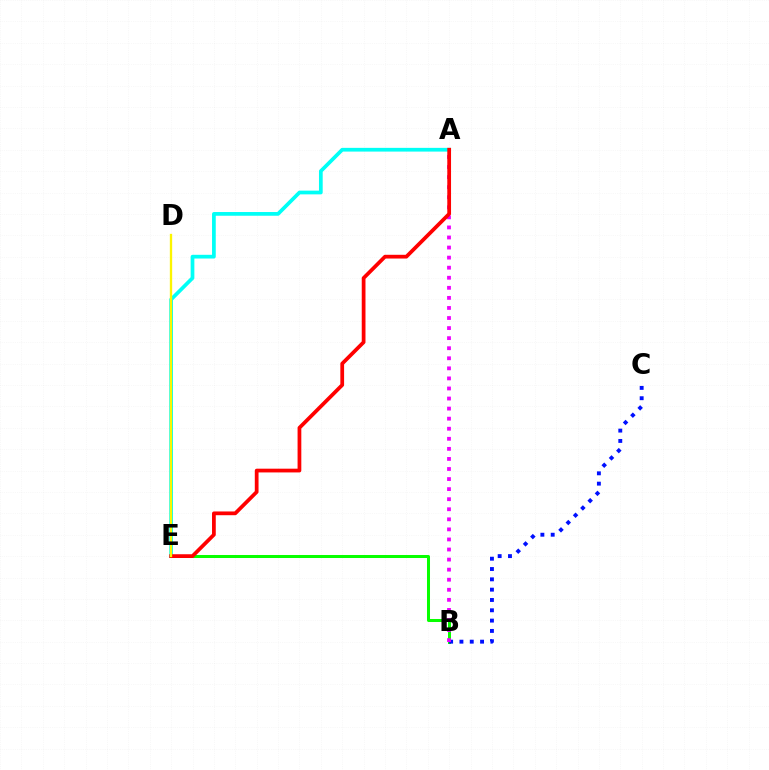{('B', 'E'): [{'color': '#08ff00', 'line_style': 'solid', 'thickness': 2.17}], ('B', 'C'): [{'color': '#0010ff', 'line_style': 'dotted', 'thickness': 2.8}], ('A', 'E'): [{'color': '#00fff6', 'line_style': 'solid', 'thickness': 2.68}, {'color': '#ff0000', 'line_style': 'solid', 'thickness': 2.7}], ('A', 'B'): [{'color': '#ee00ff', 'line_style': 'dotted', 'thickness': 2.73}], ('D', 'E'): [{'color': '#fcf500', 'line_style': 'solid', 'thickness': 1.67}]}